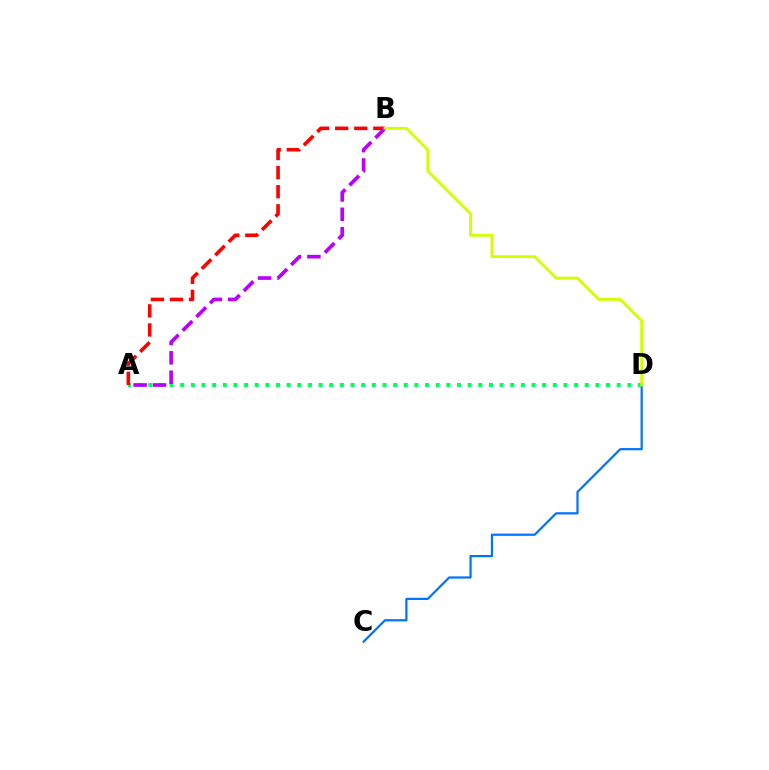{('A', 'D'): [{'color': '#00ff5c', 'line_style': 'dotted', 'thickness': 2.89}], ('A', 'B'): [{'color': '#ff0000', 'line_style': 'dashed', 'thickness': 2.59}, {'color': '#b900ff', 'line_style': 'dashed', 'thickness': 2.63}], ('C', 'D'): [{'color': '#0074ff', 'line_style': 'solid', 'thickness': 1.6}], ('B', 'D'): [{'color': '#d1ff00', 'line_style': 'solid', 'thickness': 2.03}]}